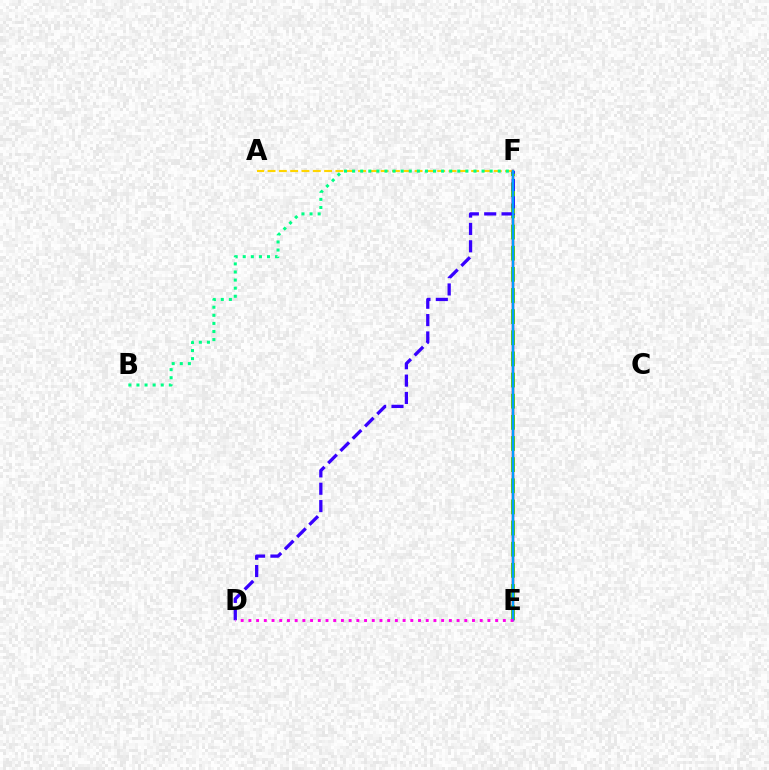{('E', 'F'): [{'color': '#4fff00', 'line_style': 'dashed', 'thickness': 2.87}, {'color': '#ff0000', 'line_style': 'solid', 'thickness': 1.74}, {'color': '#009eff', 'line_style': 'solid', 'thickness': 1.76}], ('A', 'F'): [{'color': '#ffd500', 'line_style': 'dashed', 'thickness': 1.54}], ('D', 'F'): [{'color': '#3700ff', 'line_style': 'dashed', 'thickness': 2.36}], ('B', 'F'): [{'color': '#00ff86', 'line_style': 'dotted', 'thickness': 2.2}], ('D', 'E'): [{'color': '#ff00ed', 'line_style': 'dotted', 'thickness': 2.09}]}